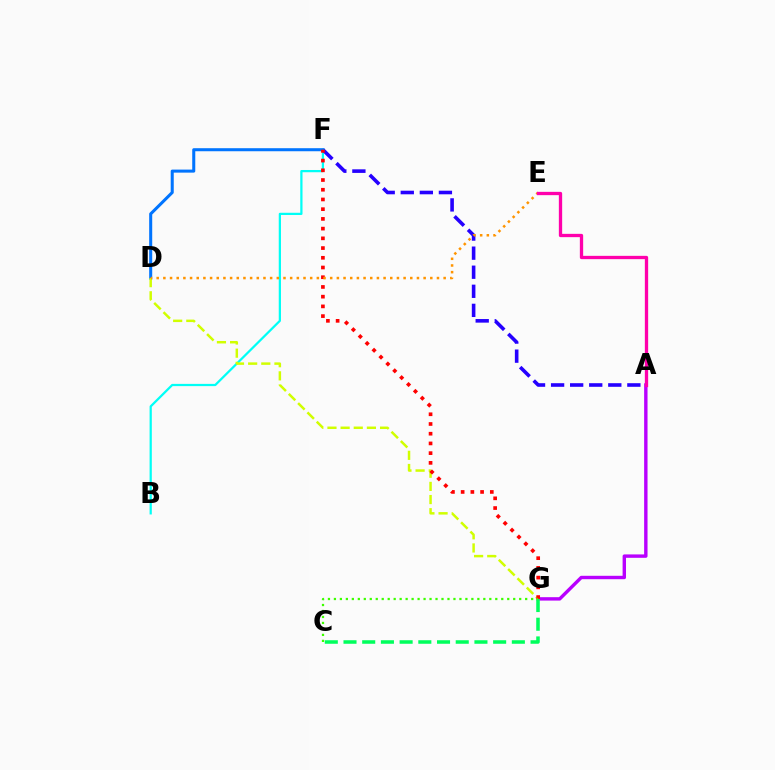{('A', 'G'): [{'color': '#b900ff', 'line_style': 'solid', 'thickness': 2.45}], ('B', 'F'): [{'color': '#00fff6', 'line_style': 'solid', 'thickness': 1.61}], ('A', 'F'): [{'color': '#2500ff', 'line_style': 'dashed', 'thickness': 2.59}], ('D', 'F'): [{'color': '#0074ff', 'line_style': 'solid', 'thickness': 2.19}], ('C', 'G'): [{'color': '#00ff5c', 'line_style': 'dashed', 'thickness': 2.54}, {'color': '#3dff00', 'line_style': 'dotted', 'thickness': 1.62}], ('D', 'G'): [{'color': '#d1ff00', 'line_style': 'dashed', 'thickness': 1.79}], ('F', 'G'): [{'color': '#ff0000', 'line_style': 'dotted', 'thickness': 2.64}], ('D', 'E'): [{'color': '#ff9400', 'line_style': 'dotted', 'thickness': 1.81}], ('A', 'E'): [{'color': '#ff00ac', 'line_style': 'solid', 'thickness': 2.38}]}